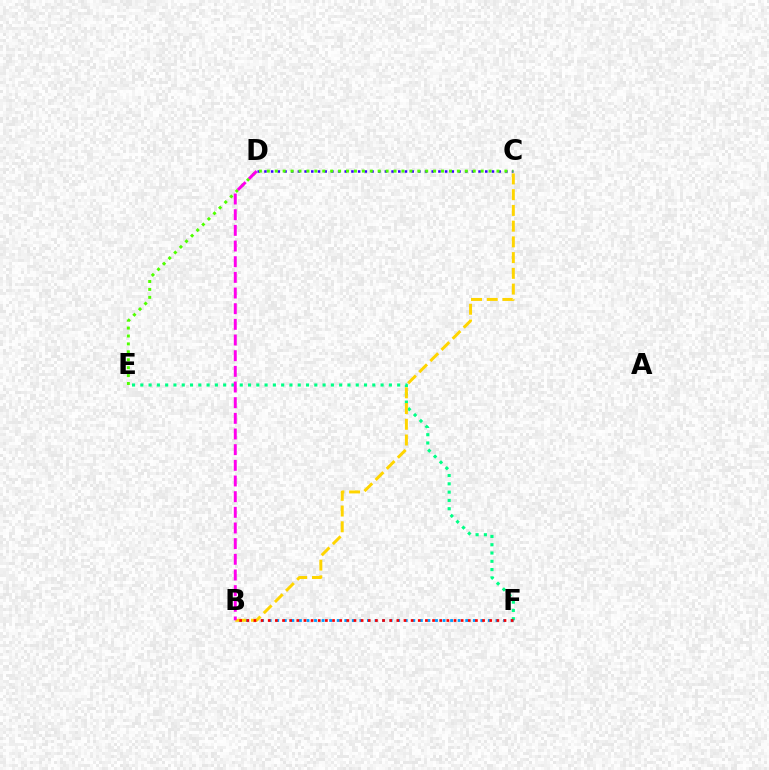{('C', 'D'): [{'color': '#3700ff', 'line_style': 'dotted', 'thickness': 1.82}], ('E', 'F'): [{'color': '#00ff86', 'line_style': 'dotted', 'thickness': 2.25}], ('C', 'E'): [{'color': '#4fff00', 'line_style': 'dotted', 'thickness': 2.15}], ('B', 'F'): [{'color': '#009eff', 'line_style': 'dotted', 'thickness': 2.05}, {'color': '#ff0000', 'line_style': 'dotted', 'thickness': 1.94}], ('B', 'C'): [{'color': '#ffd500', 'line_style': 'dashed', 'thickness': 2.14}], ('B', 'D'): [{'color': '#ff00ed', 'line_style': 'dashed', 'thickness': 2.13}]}